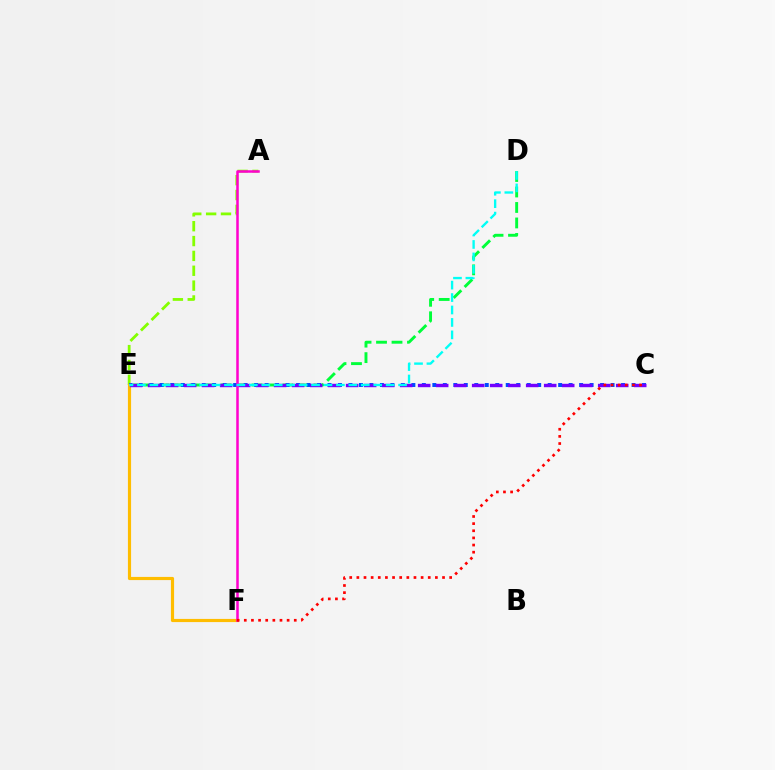{('A', 'E'): [{'color': '#84ff00', 'line_style': 'dashed', 'thickness': 2.02}], ('D', 'E'): [{'color': '#00ff39', 'line_style': 'dashed', 'thickness': 2.1}, {'color': '#00fff6', 'line_style': 'dashed', 'thickness': 1.69}], ('C', 'E'): [{'color': '#004bff', 'line_style': 'dotted', 'thickness': 2.85}, {'color': '#7200ff', 'line_style': 'dashed', 'thickness': 2.45}], ('E', 'F'): [{'color': '#ffbd00', 'line_style': 'solid', 'thickness': 2.29}], ('A', 'F'): [{'color': '#ff00cf', 'line_style': 'solid', 'thickness': 1.82}], ('C', 'F'): [{'color': '#ff0000', 'line_style': 'dotted', 'thickness': 1.94}]}